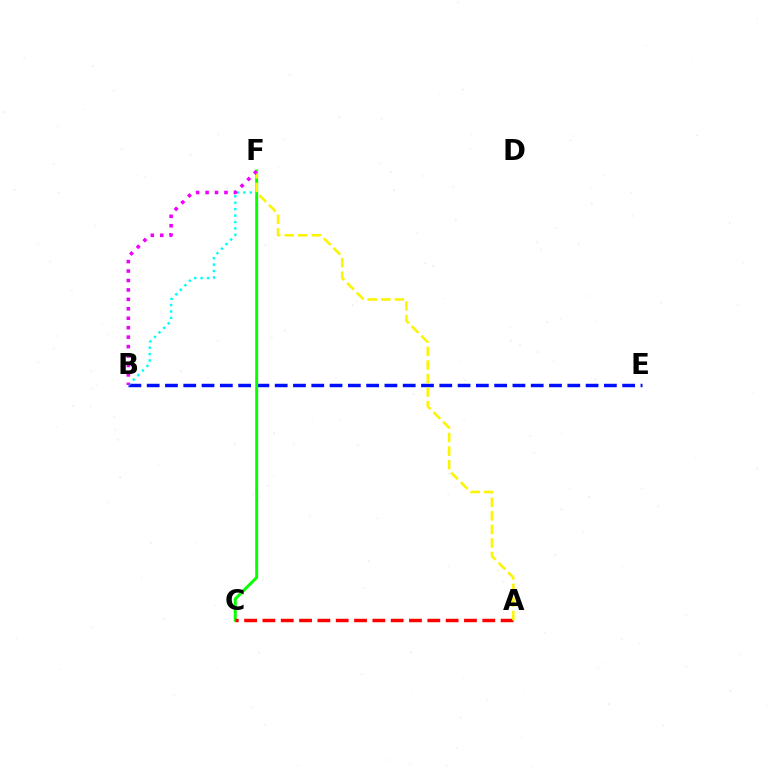{('B', 'E'): [{'color': '#0010ff', 'line_style': 'dashed', 'thickness': 2.48}], ('B', 'F'): [{'color': '#00fff6', 'line_style': 'dotted', 'thickness': 1.75}, {'color': '#ee00ff', 'line_style': 'dotted', 'thickness': 2.57}], ('C', 'F'): [{'color': '#08ff00', 'line_style': 'solid', 'thickness': 2.13}], ('A', 'C'): [{'color': '#ff0000', 'line_style': 'dashed', 'thickness': 2.49}], ('A', 'F'): [{'color': '#fcf500', 'line_style': 'dashed', 'thickness': 1.84}]}